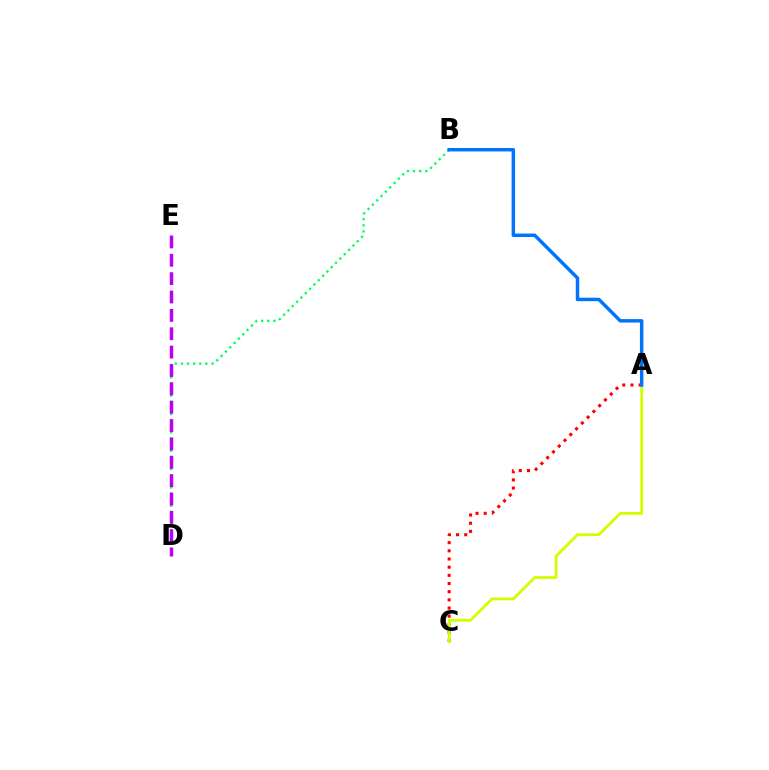{('A', 'C'): [{'color': '#ff0000', 'line_style': 'dotted', 'thickness': 2.22}, {'color': '#d1ff00', 'line_style': 'solid', 'thickness': 2.02}], ('B', 'D'): [{'color': '#00ff5c', 'line_style': 'dotted', 'thickness': 1.66}], ('D', 'E'): [{'color': '#b900ff', 'line_style': 'dashed', 'thickness': 2.49}], ('A', 'B'): [{'color': '#0074ff', 'line_style': 'solid', 'thickness': 2.49}]}